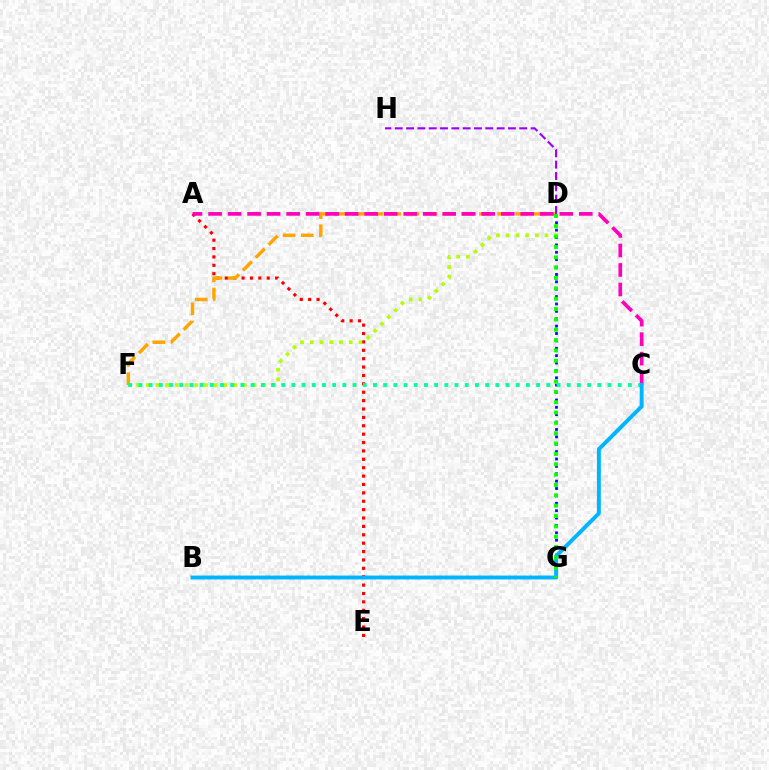{('A', 'E'): [{'color': '#ff0000', 'line_style': 'dotted', 'thickness': 2.28}], ('D', 'F'): [{'color': '#ffa500', 'line_style': 'dashed', 'thickness': 2.47}, {'color': '#b3ff00', 'line_style': 'dotted', 'thickness': 2.64}], ('A', 'C'): [{'color': '#ff00bd', 'line_style': 'dashed', 'thickness': 2.65}], ('D', 'H'): [{'color': '#9b00ff', 'line_style': 'dashed', 'thickness': 1.54}], ('D', 'G'): [{'color': '#0010ff', 'line_style': 'dotted', 'thickness': 2.01}, {'color': '#08ff00', 'line_style': 'dotted', 'thickness': 2.81}], ('C', 'F'): [{'color': '#00ff9d', 'line_style': 'dotted', 'thickness': 2.77}], ('B', 'C'): [{'color': '#00b5ff', 'line_style': 'solid', 'thickness': 2.81}]}